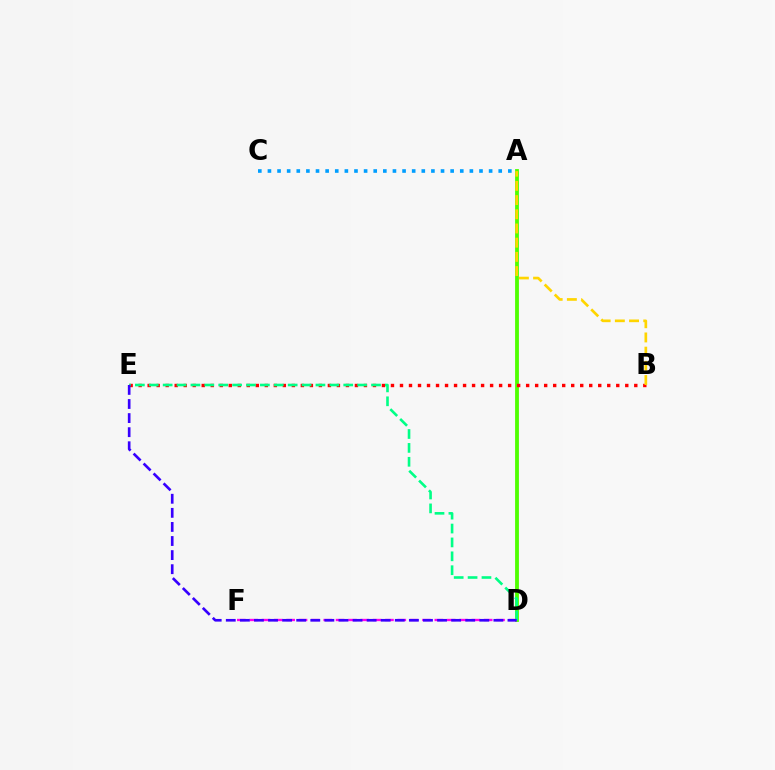{('A', 'D'): [{'color': '#4fff00', 'line_style': 'solid', 'thickness': 2.75}], ('D', 'F'): [{'color': '#ff00ed', 'line_style': 'dashed', 'thickness': 1.68}], ('B', 'E'): [{'color': '#ff0000', 'line_style': 'dotted', 'thickness': 2.45}], ('A', 'C'): [{'color': '#009eff', 'line_style': 'dotted', 'thickness': 2.61}], ('D', 'E'): [{'color': '#00ff86', 'line_style': 'dashed', 'thickness': 1.89}, {'color': '#3700ff', 'line_style': 'dashed', 'thickness': 1.91}], ('A', 'B'): [{'color': '#ffd500', 'line_style': 'dashed', 'thickness': 1.93}]}